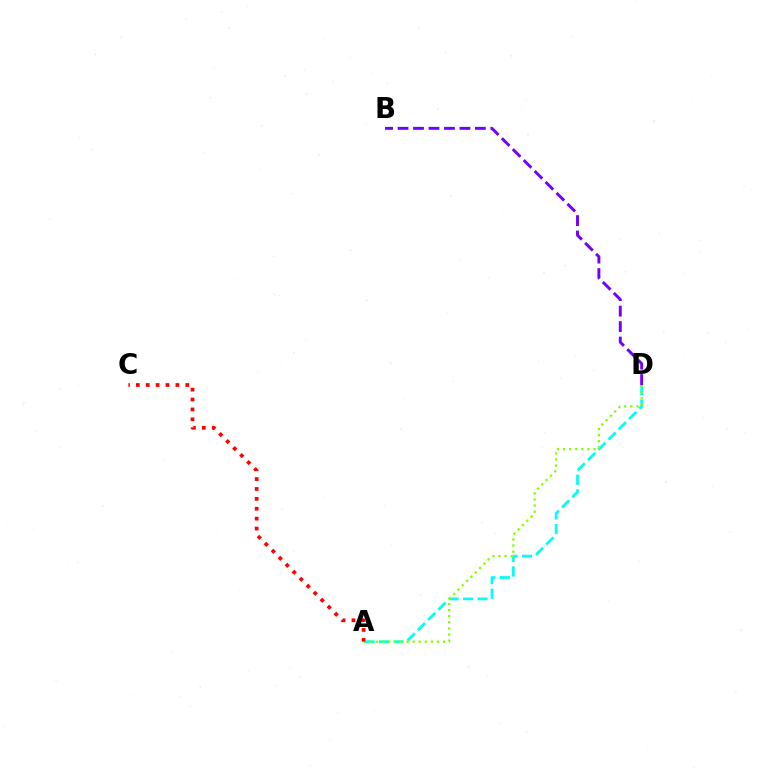{('A', 'D'): [{'color': '#00fff6', 'line_style': 'dashed', 'thickness': 1.97}, {'color': '#84ff00', 'line_style': 'dotted', 'thickness': 1.66}], ('B', 'D'): [{'color': '#7200ff', 'line_style': 'dashed', 'thickness': 2.1}], ('A', 'C'): [{'color': '#ff0000', 'line_style': 'dotted', 'thickness': 2.69}]}